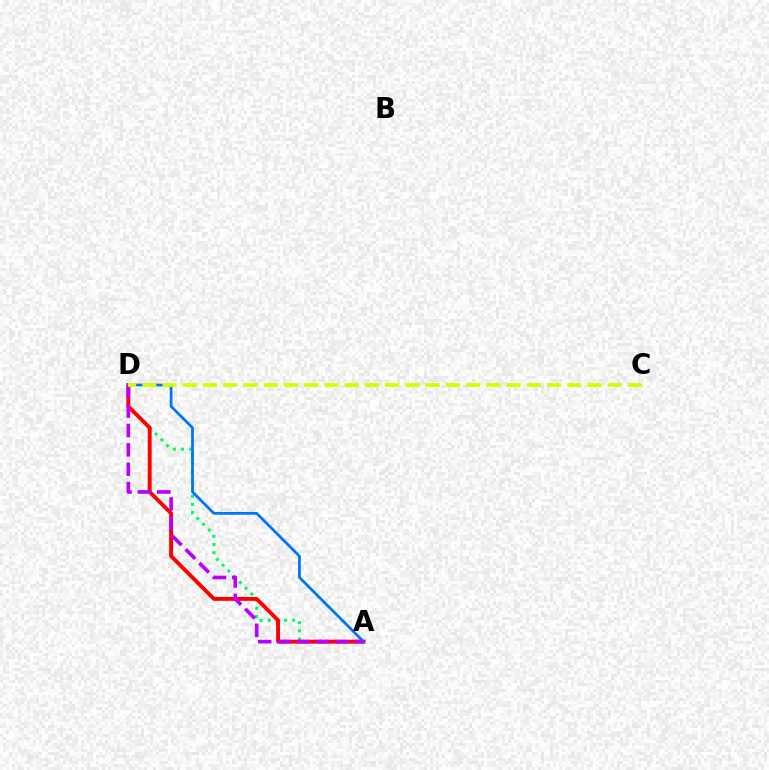{('A', 'D'): [{'color': '#00ff5c', 'line_style': 'dotted', 'thickness': 2.22}, {'color': '#ff0000', 'line_style': 'solid', 'thickness': 2.79}, {'color': '#0074ff', 'line_style': 'solid', 'thickness': 2.0}, {'color': '#b900ff', 'line_style': 'dashed', 'thickness': 2.63}], ('C', 'D'): [{'color': '#d1ff00', 'line_style': 'dashed', 'thickness': 2.75}]}